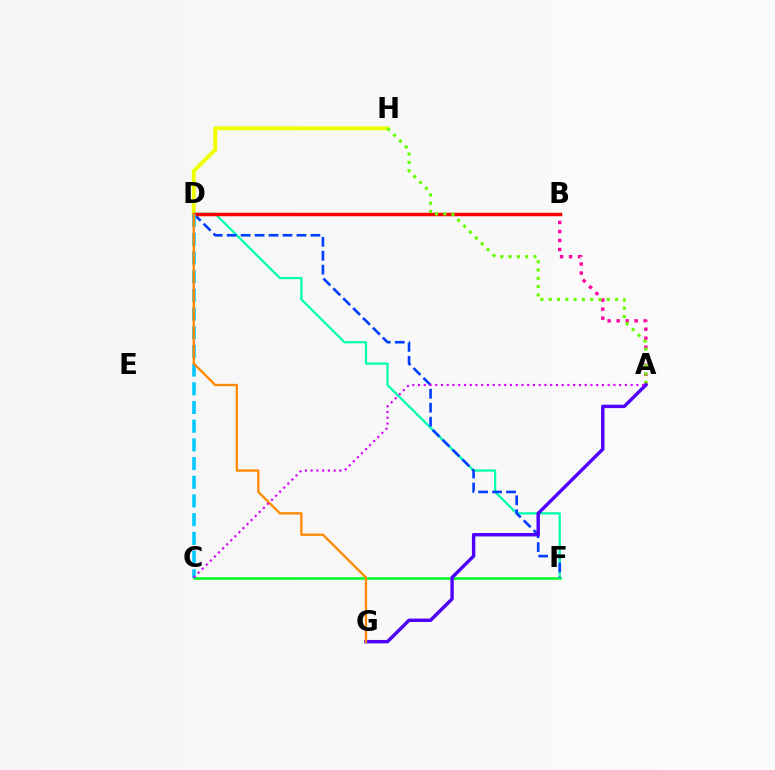{('A', 'B'): [{'color': '#ff00a0', 'line_style': 'dotted', 'thickness': 2.45}], ('C', 'F'): [{'color': '#00ff27', 'line_style': 'solid', 'thickness': 1.86}], ('D', 'F'): [{'color': '#00ffaf', 'line_style': 'solid', 'thickness': 1.62}, {'color': '#003fff', 'line_style': 'dashed', 'thickness': 1.9}], ('D', 'H'): [{'color': '#eeff00', 'line_style': 'solid', 'thickness': 2.8}], ('B', 'D'): [{'color': '#ff0000', 'line_style': 'solid', 'thickness': 2.5}], ('A', 'H'): [{'color': '#66ff00', 'line_style': 'dotted', 'thickness': 2.25}], ('C', 'D'): [{'color': '#00c7ff', 'line_style': 'dashed', 'thickness': 2.54}], ('A', 'G'): [{'color': '#4f00ff', 'line_style': 'solid', 'thickness': 2.46}], ('D', 'G'): [{'color': '#ff8800', 'line_style': 'solid', 'thickness': 1.66}], ('A', 'C'): [{'color': '#d600ff', 'line_style': 'dotted', 'thickness': 1.56}]}